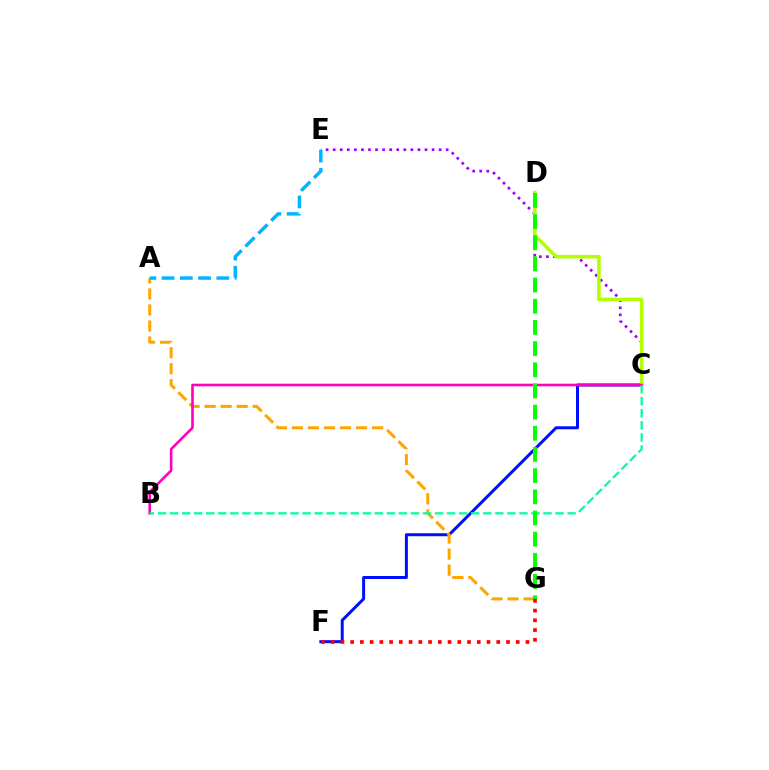{('C', 'E'): [{'color': '#9b00ff', 'line_style': 'dotted', 'thickness': 1.92}], ('C', 'F'): [{'color': '#0010ff', 'line_style': 'solid', 'thickness': 2.16}], ('A', 'G'): [{'color': '#ffa500', 'line_style': 'dashed', 'thickness': 2.18}], ('C', 'D'): [{'color': '#b3ff00', 'line_style': 'solid', 'thickness': 2.57}], ('B', 'C'): [{'color': '#ff00bd', 'line_style': 'solid', 'thickness': 1.87}, {'color': '#00ff9d', 'line_style': 'dashed', 'thickness': 1.64}], ('F', 'G'): [{'color': '#ff0000', 'line_style': 'dotted', 'thickness': 2.65}], ('D', 'G'): [{'color': '#08ff00', 'line_style': 'dashed', 'thickness': 2.88}], ('A', 'E'): [{'color': '#00b5ff', 'line_style': 'dashed', 'thickness': 2.48}]}